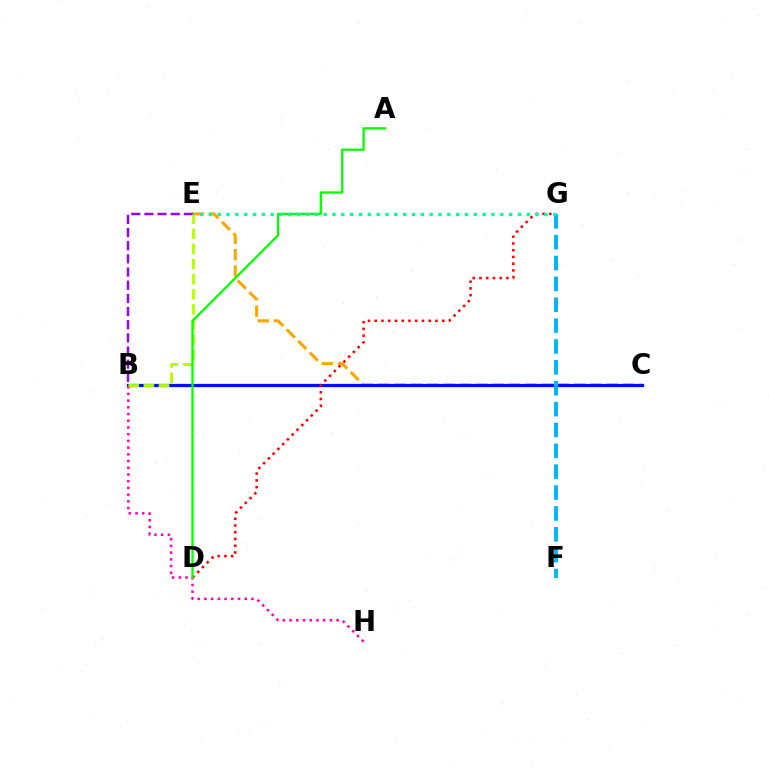{('C', 'E'): [{'color': '#ffa500', 'line_style': 'dashed', 'thickness': 2.22}], ('B', 'C'): [{'color': '#0010ff', 'line_style': 'solid', 'thickness': 2.35}], ('D', 'G'): [{'color': '#ff0000', 'line_style': 'dotted', 'thickness': 1.83}], ('B', 'H'): [{'color': '#ff00bd', 'line_style': 'dotted', 'thickness': 1.82}], ('F', 'G'): [{'color': '#00b5ff', 'line_style': 'dashed', 'thickness': 2.83}], ('B', 'E'): [{'color': '#9b00ff', 'line_style': 'dashed', 'thickness': 1.79}, {'color': '#b3ff00', 'line_style': 'dashed', 'thickness': 2.05}], ('A', 'D'): [{'color': '#08ff00', 'line_style': 'solid', 'thickness': 1.66}], ('E', 'G'): [{'color': '#00ff9d', 'line_style': 'dotted', 'thickness': 2.4}]}